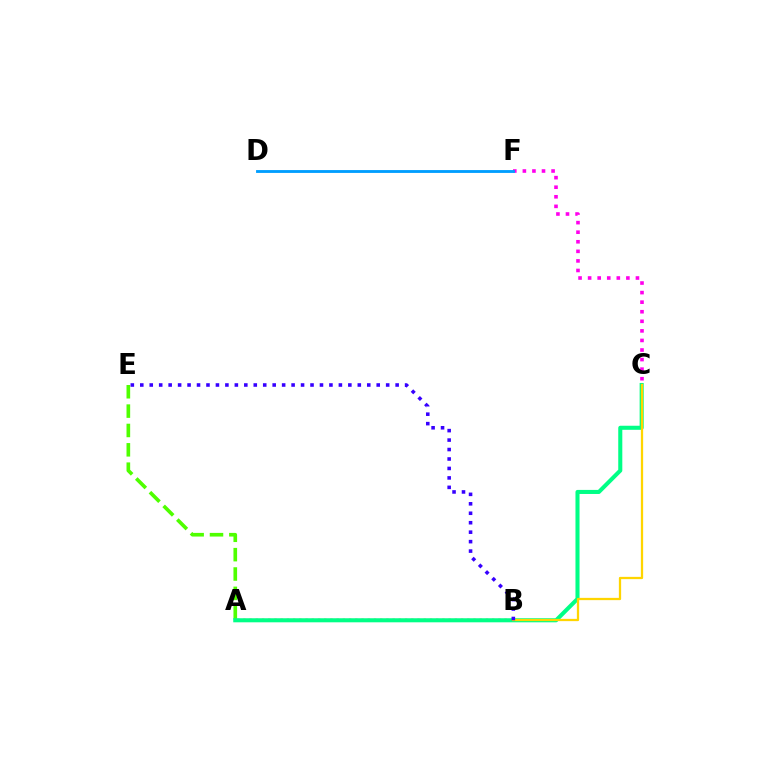{('A', 'B'): [{'color': '#ff0000', 'line_style': 'dotted', 'thickness': 1.69}], ('C', 'F'): [{'color': '#ff00ed', 'line_style': 'dotted', 'thickness': 2.6}], ('A', 'E'): [{'color': '#4fff00', 'line_style': 'dashed', 'thickness': 2.63}], ('A', 'C'): [{'color': '#00ff86', 'line_style': 'solid', 'thickness': 2.92}], ('B', 'C'): [{'color': '#ffd500', 'line_style': 'solid', 'thickness': 1.64}], ('D', 'F'): [{'color': '#009eff', 'line_style': 'solid', 'thickness': 2.05}], ('B', 'E'): [{'color': '#3700ff', 'line_style': 'dotted', 'thickness': 2.57}]}